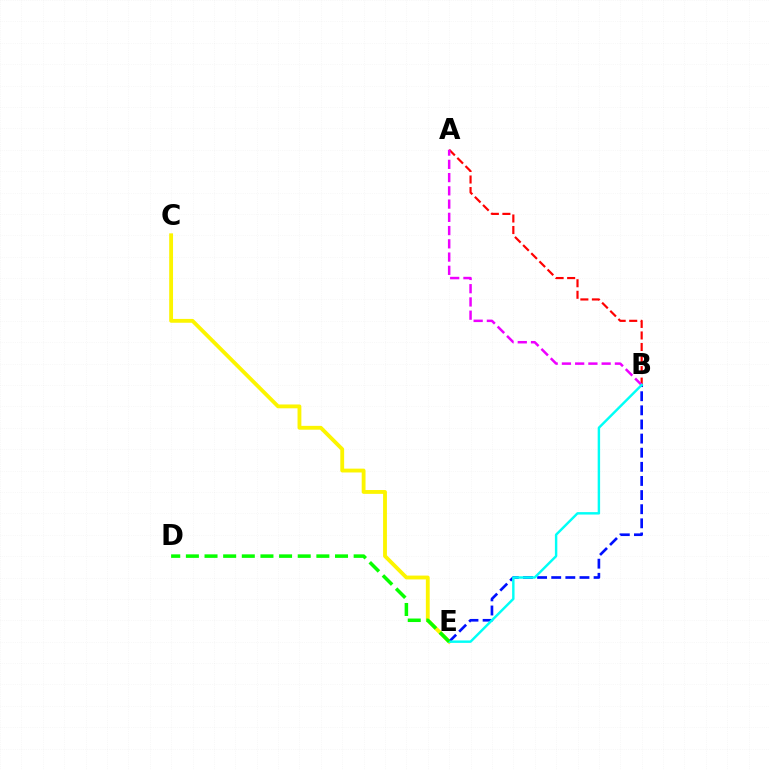{('C', 'E'): [{'color': '#fcf500', 'line_style': 'solid', 'thickness': 2.76}], ('A', 'B'): [{'color': '#ff0000', 'line_style': 'dashed', 'thickness': 1.57}, {'color': '#ee00ff', 'line_style': 'dashed', 'thickness': 1.8}], ('B', 'E'): [{'color': '#0010ff', 'line_style': 'dashed', 'thickness': 1.92}, {'color': '#00fff6', 'line_style': 'solid', 'thickness': 1.75}], ('D', 'E'): [{'color': '#08ff00', 'line_style': 'dashed', 'thickness': 2.53}]}